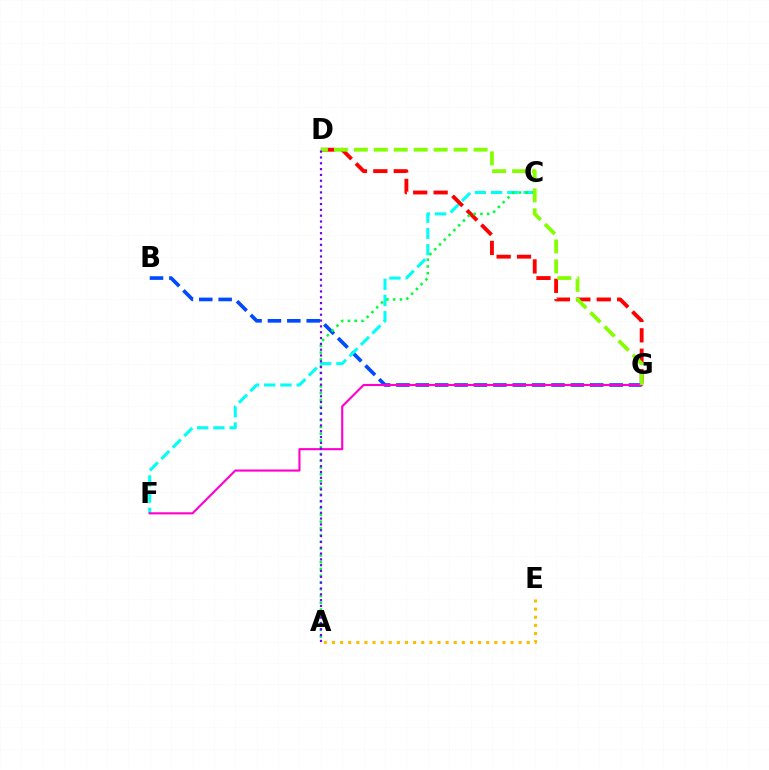{('B', 'G'): [{'color': '#004bff', 'line_style': 'dashed', 'thickness': 2.63}], ('C', 'F'): [{'color': '#00fff6', 'line_style': 'dashed', 'thickness': 2.2}], ('D', 'G'): [{'color': '#ff0000', 'line_style': 'dashed', 'thickness': 2.77}, {'color': '#84ff00', 'line_style': 'dashed', 'thickness': 2.71}], ('A', 'C'): [{'color': '#00ff39', 'line_style': 'dotted', 'thickness': 1.84}], ('F', 'G'): [{'color': '#ff00cf', 'line_style': 'solid', 'thickness': 1.53}], ('A', 'E'): [{'color': '#ffbd00', 'line_style': 'dotted', 'thickness': 2.21}], ('A', 'D'): [{'color': '#7200ff', 'line_style': 'dotted', 'thickness': 1.58}]}